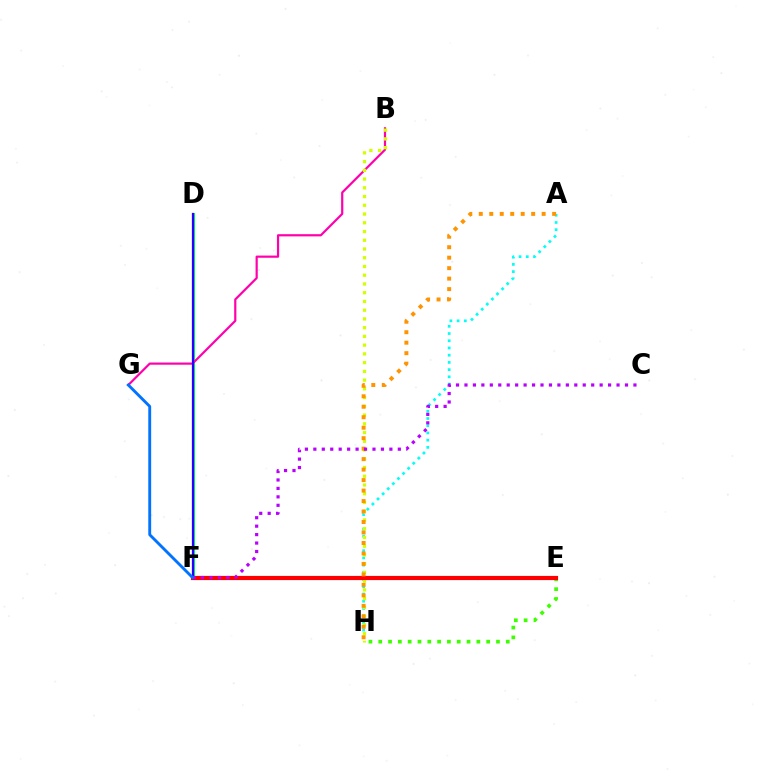{('D', 'F'): [{'color': '#00ff5c', 'line_style': 'solid', 'thickness': 2.2}, {'color': '#2500ff', 'line_style': 'solid', 'thickness': 1.6}], ('A', 'H'): [{'color': '#00fff6', 'line_style': 'dotted', 'thickness': 1.96}, {'color': '#ff9400', 'line_style': 'dotted', 'thickness': 2.85}], ('B', 'G'): [{'color': '#ff00ac', 'line_style': 'solid', 'thickness': 1.58}], ('E', 'H'): [{'color': '#3dff00', 'line_style': 'dotted', 'thickness': 2.67}], ('B', 'H'): [{'color': '#d1ff00', 'line_style': 'dotted', 'thickness': 2.37}], ('E', 'F'): [{'color': '#ff0000', 'line_style': 'solid', 'thickness': 3.0}], ('C', 'F'): [{'color': '#b900ff', 'line_style': 'dotted', 'thickness': 2.3}], ('F', 'G'): [{'color': '#0074ff', 'line_style': 'solid', 'thickness': 2.07}]}